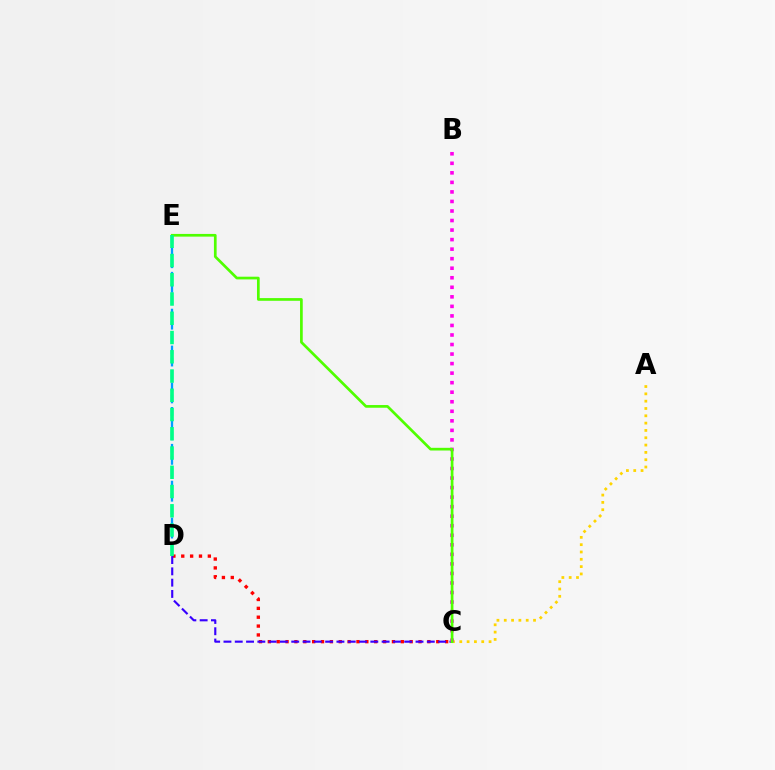{('C', 'D'): [{'color': '#ff0000', 'line_style': 'dotted', 'thickness': 2.41}, {'color': '#3700ff', 'line_style': 'dashed', 'thickness': 1.53}], ('A', 'C'): [{'color': '#ffd500', 'line_style': 'dotted', 'thickness': 1.99}], ('B', 'C'): [{'color': '#ff00ed', 'line_style': 'dotted', 'thickness': 2.59}], ('D', 'E'): [{'color': '#009eff', 'line_style': 'dashed', 'thickness': 1.67}, {'color': '#00ff86', 'line_style': 'dashed', 'thickness': 2.62}], ('C', 'E'): [{'color': '#4fff00', 'line_style': 'solid', 'thickness': 1.94}]}